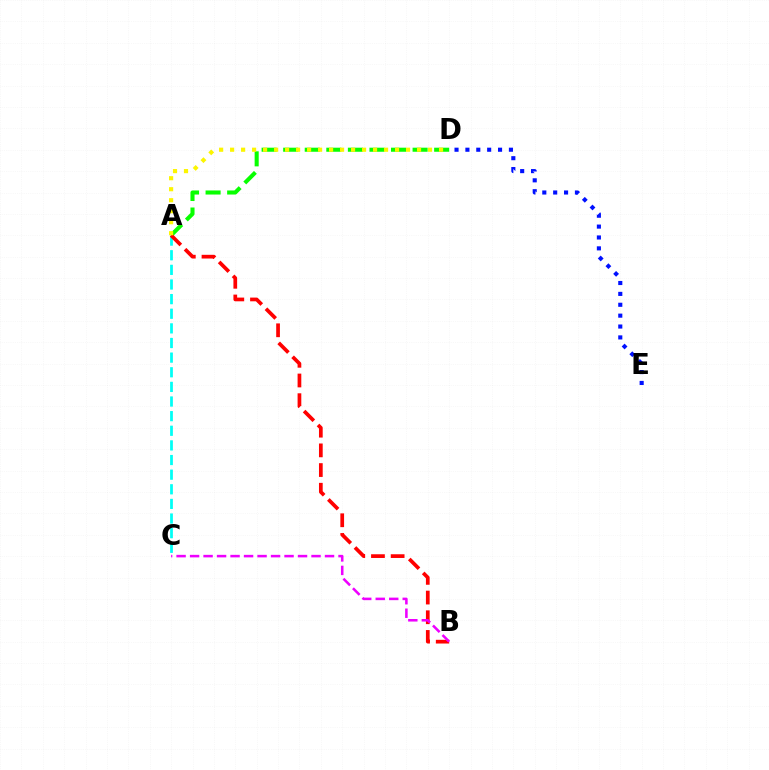{('A', 'C'): [{'color': '#00fff6', 'line_style': 'dashed', 'thickness': 1.99}], ('A', 'D'): [{'color': '#08ff00', 'line_style': 'dashed', 'thickness': 2.93}, {'color': '#fcf500', 'line_style': 'dotted', 'thickness': 2.99}], ('D', 'E'): [{'color': '#0010ff', 'line_style': 'dotted', 'thickness': 2.96}], ('A', 'B'): [{'color': '#ff0000', 'line_style': 'dashed', 'thickness': 2.67}], ('B', 'C'): [{'color': '#ee00ff', 'line_style': 'dashed', 'thickness': 1.83}]}